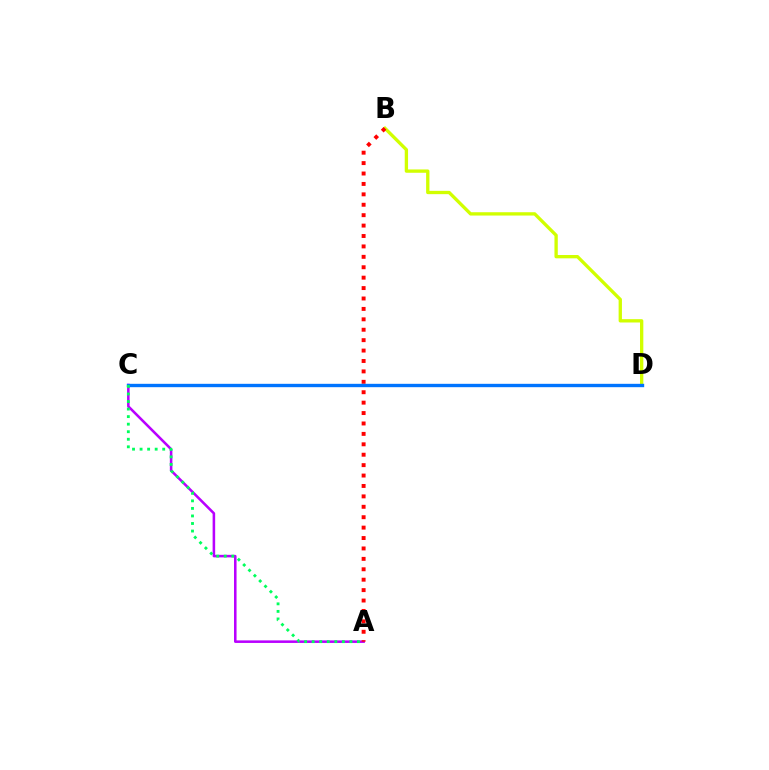{('A', 'C'): [{'color': '#b900ff', 'line_style': 'solid', 'thickness': 1.84}, {'color': '#00ff5c', 'line_style': 'dotted', 'thickness': 2.05}], ('B', 'D'): [{'color': '#d1ff00', 'line_style': 'solid', 'thickness': 2.39}], ('A', 'B'): [{'color': '#ff0000', 'line_style': 'dotted', 'thickness': 2.83}], ('C', 'D'): [{'color': '#0074ff', 'line_style': 'solid', 'thickness': 2.42}]}